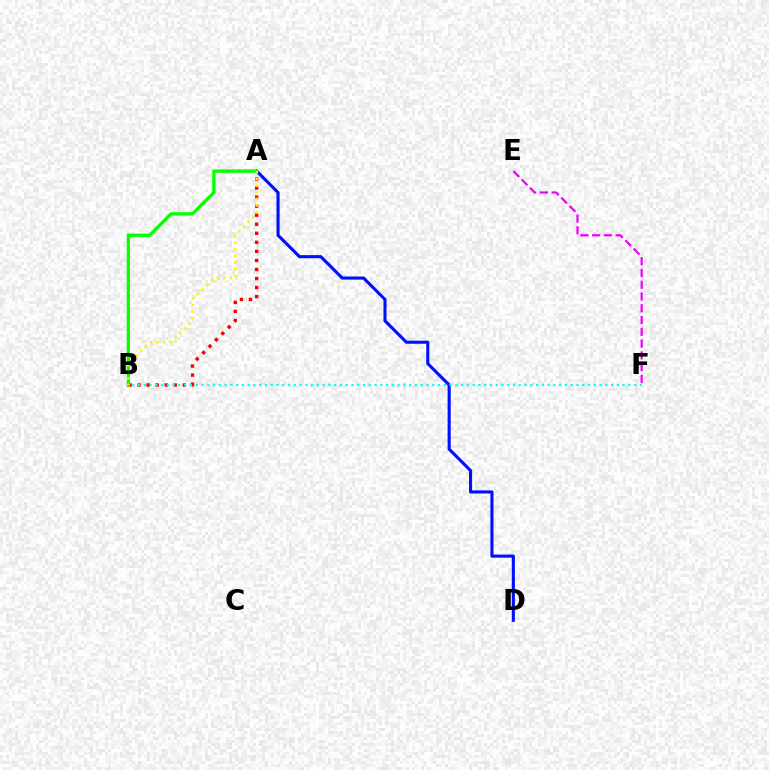{('E', 'F'): [{'color': '#ee00ff', 'line_style': 'dashed', 'thickness': 1.6}], ('A', 'B'): [{'color': '#ff0000', 'line_style': 'dotted', 'thickness': 2.46}, {'color': '#08ff00', 'line_style': 'solid', 'thickness': 2.38}, {'color': '#fcf500', 'line_style': 'dotted', 'thickness': 1.8}], ('A', 'D'): [{'color': '#0010ff', 'line_style': 'solid', 'thickness': 2.24}], ('B', 'F'): [{'color': '#00fff6', 'line_style': 'dotted', 'thickness': 1.57}]}